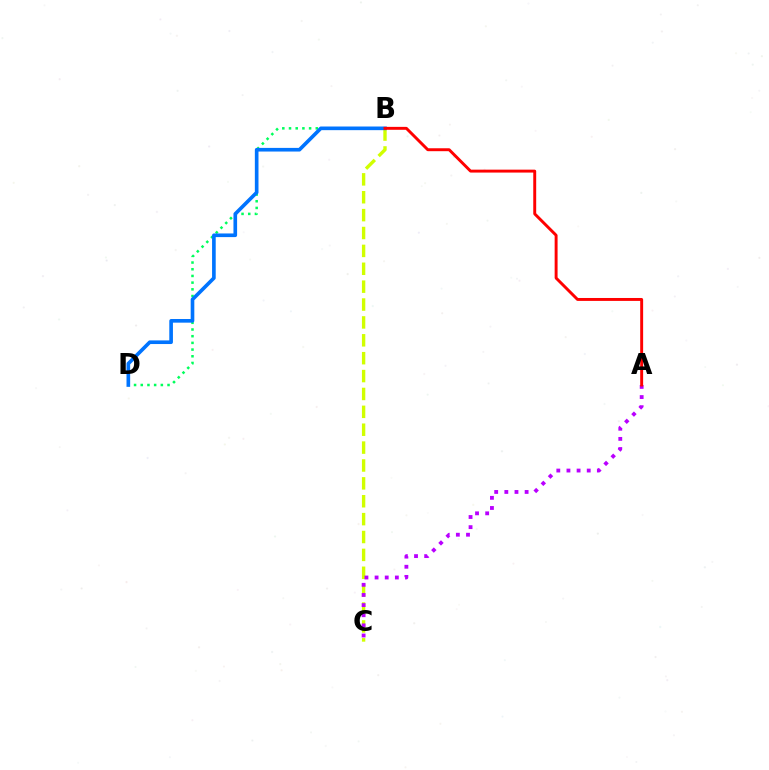{('B', 'C'): [{'color': '#d1ff00', 'line_style': 'dashed', 'thickness': 2.43}], ('A', 'C'): [{'color': '#b900ff', 'line_style': 'dotted', 'thickness': 2.75}], ('B', 'D'): [{'color': '#00ff5c', 'line_style': 'dotted', 'thickness': 1.82}, {'color': '#0074ff', 'line_style': 'solid', 'thickness': 2.62}], ('A', 'B'): [{'color': '#ff0000', 'line_style': 'solid', 'thickness': 2.11}]}